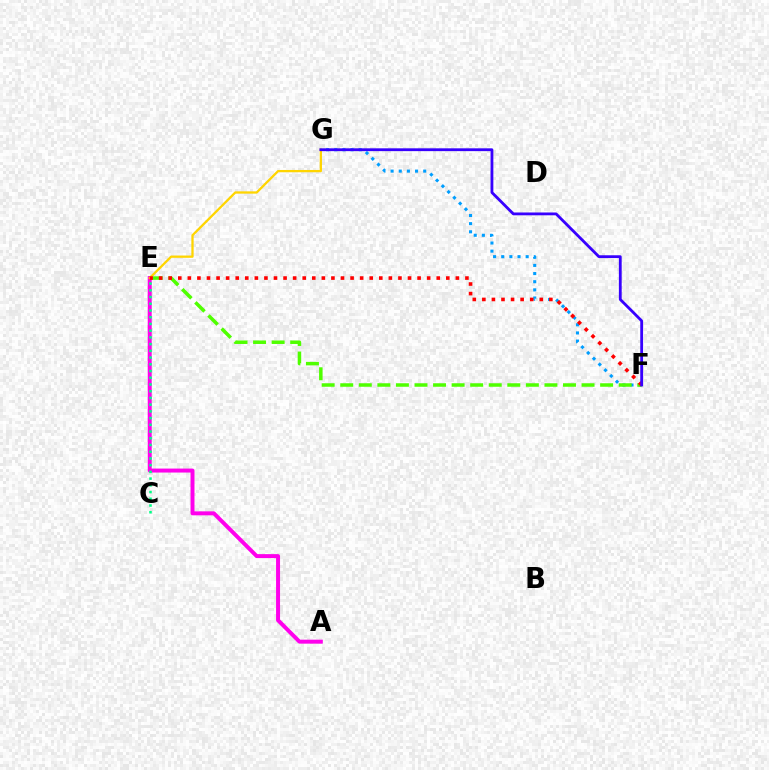{('F', 'G'): [{'color': '#009eff', 'line_style': 'dotted', 'thickness': 2.21}, {'color': '#3700ff', 'line_style': 'solid', 'thickness': 2.03}], ('E', 'F'): [{'color': '#4fff00', 'line_style': 'dashed', 'thickness': 2.52}, {'color': '#ff0000', 'line_style': 'dotted', 'thickness': 2.6}], ('A', 'E'): [{'color': '#ff00ed', 'line_style': 'solid', 'thickness': 2.86}], ('E', 'G'): [{'color': '#ffd500', 'line_style': 'solid', 'thickness': 1.65}], ('C', 'E'): [{'color': '#00ff86', 'line_style': 'dotted', 'thickness': 1.83}]}